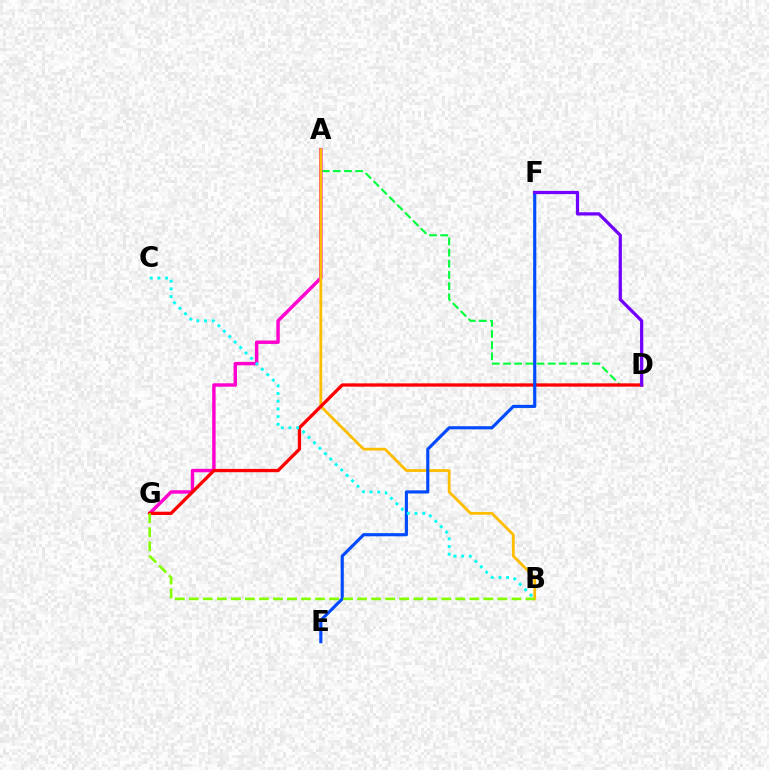{('A', 'D'): [{'color': '#00ff39', 'line_style': 'dashed', 'thickness': 1.52}], ('A', 'G'): [{'color': '#ff00cf', 'line_style': 'solid', 'thickness': 2.46}], ('A', 'B'): [{'color': '#ffbd00', 'line_style': 'solid', 'thickness': 2.0}], ('D', 'G'): [{'color': '#ff0000', 'line_style': 'solid', 'thickness': 2.37}], ('E', 'F'): [{'color': '#004bff', 'line_style': 'solid', 'thickness': 2.26}], ('B', 'G'): [{'color': '#84ff00', 'line_style': 'dashed', 'thickness': 1.91}], ('B', 'C'): [{'color': '#00fff6', 'line_style': 'dotted', 'thickness': 2.09}], ('D', 'F'): [{'color': '#7200ff', 'line_style': 'solid', 'thickness': 2.33}]}